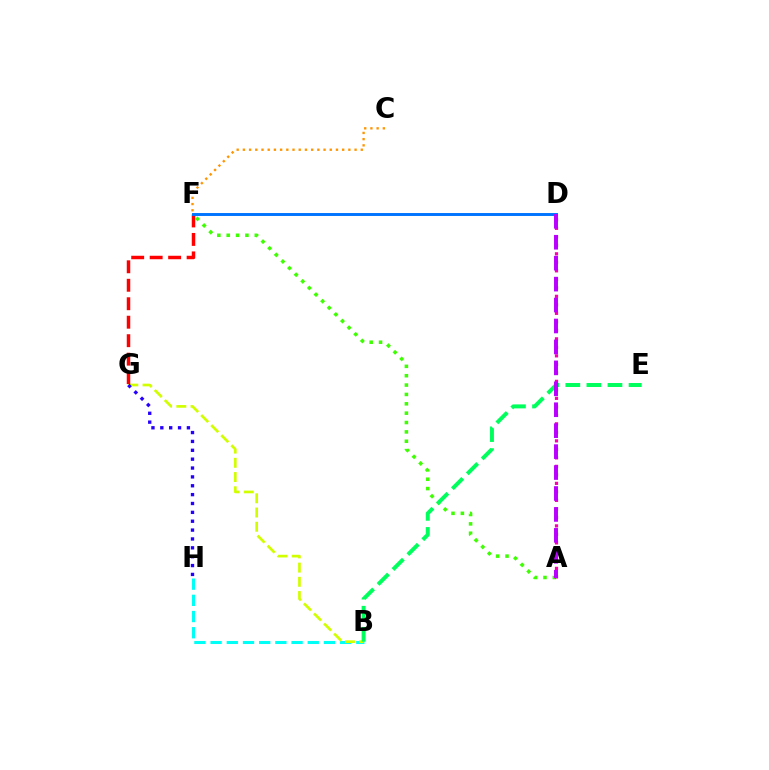{('B', 'H'): [{'color': '#00fff6', 'line_style': 'dashed', 'thickness': 2.2}], ('B', 'G'): [{'color': '#d1ff00', 'line_style': 'dashed', 'thickness': 1.93}], ('A', 'F'): [{'color': '#3dff00', 'line_style': 'dotted', 'thickness': 2.54}], ('C', 'F'): [{'color': '#ff9400', 'line_style': 'dotted', 'thickness': 1.69}], ('A', 'D'): [{'color': '#ff00ac', 'line_style': 'dotted', 'thickness': 2.31}, {'color': '#b900ff', 'line_style': 'dashed', 'thickness': 2.84}], ('B', 'E'): [{'color': '#00ff5c', 'line_style': 'dashed', 'thickness': 2.86}], ('F', 'G'): [{'color': '#ff0000', 'line_style': 'dashed', 'thickness': 2.51}], ('D', 'F'): [{'color': '#0074ff', 'line_style': 'solid', 'thickness': 2.11}], ('G', 'H'): [{'color': '#2500ff', 'line_style': 'dotted', 'thickness': 2.41}]}